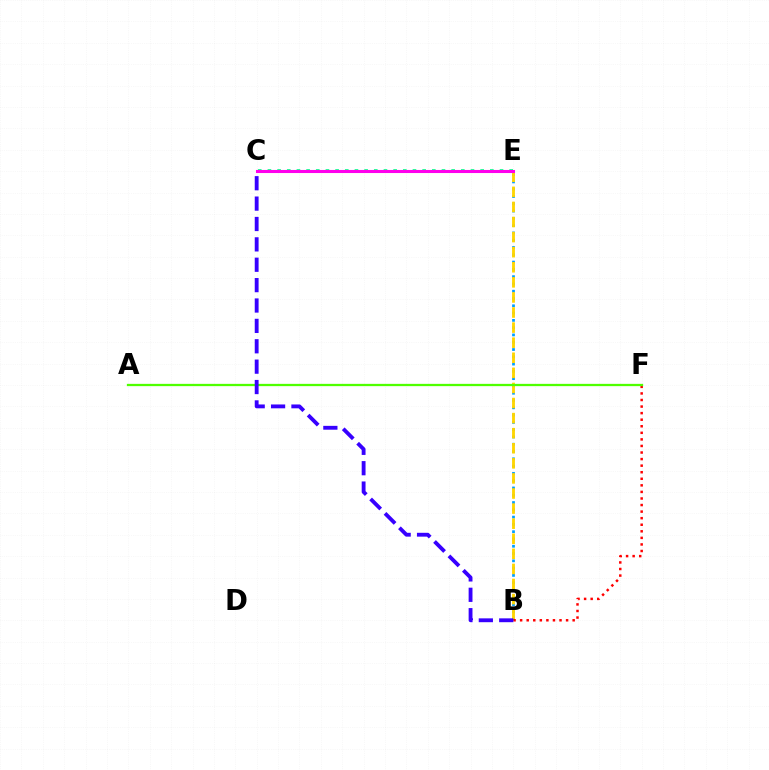{('B', 'E'): [{'color': '#009eff', 'line_style': 'dotted', 'thickness': 1.98}, {'color': '#ffd500', 'line_style': 'dashed', 'thickness': 2.05}], ('C', 'E'): [{'color': '#00ff86', 'line_style': 'dotted', 'thickness': 2.63}, {'color': '#ff00ed', 'line_style': 'solid', 'thickness': 2.21}], ('B', 'F'): [{'color': '#ff0000', 'line_style': 'dotted', 'thickness': 1.78}], ('A', 'F'): [{'color': '#4fff00', 'line_style': 'solid', 'thickness': 1.64}], ('B', 'C'): [{'color': '#3700ff', 'line_style': 'dashed', 'thickness': 2.77}]}